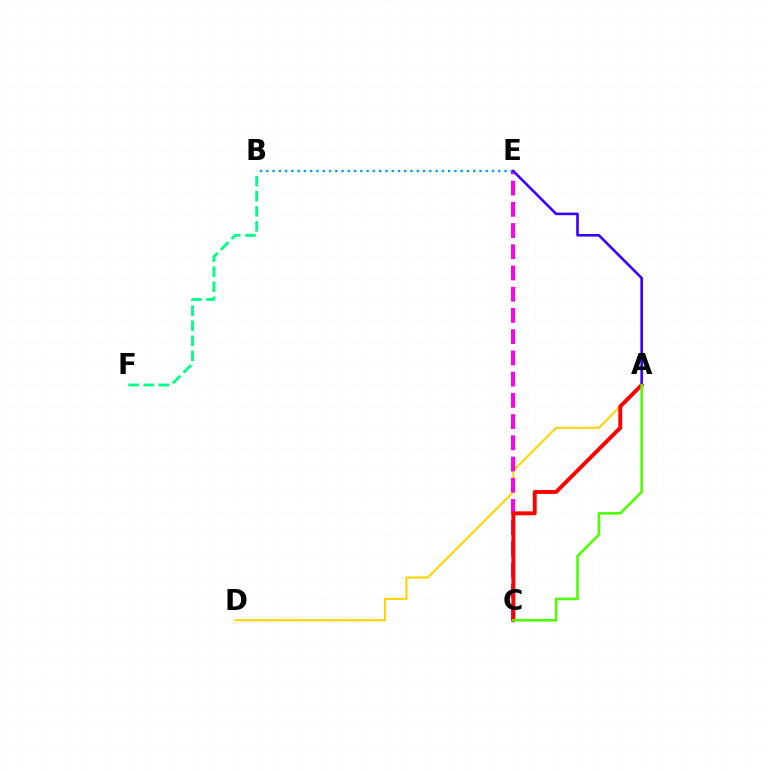{('A', 'D'): [{'color': '#ffd500', 'line_style': 'solid', 'thickness': 1.51}], ('B', 'E'): [{'color': '#009eff', 'line_style': 'dotted', 'thickness': 1.7}], ('C', 'E'): [{'color': '#ff00ed', 'line_style': 'dashed', 'thickness': 2.88}], ('A', 'C'): [{'color': '#ff0000', 'line_style': 'solid', 'thickness': 2.83}, {'color': '#4fff00', 'line_style': 'solid', 'thickness': 1.86}], ('B', 'F'): [{'color': '#00ff86', 'line_style': 'dashed', 'thickness': 2.05}], ('A', 'E'): [{'color': '#3700ff', 'line_style': 'solid', 'thickness': 1.88}]}